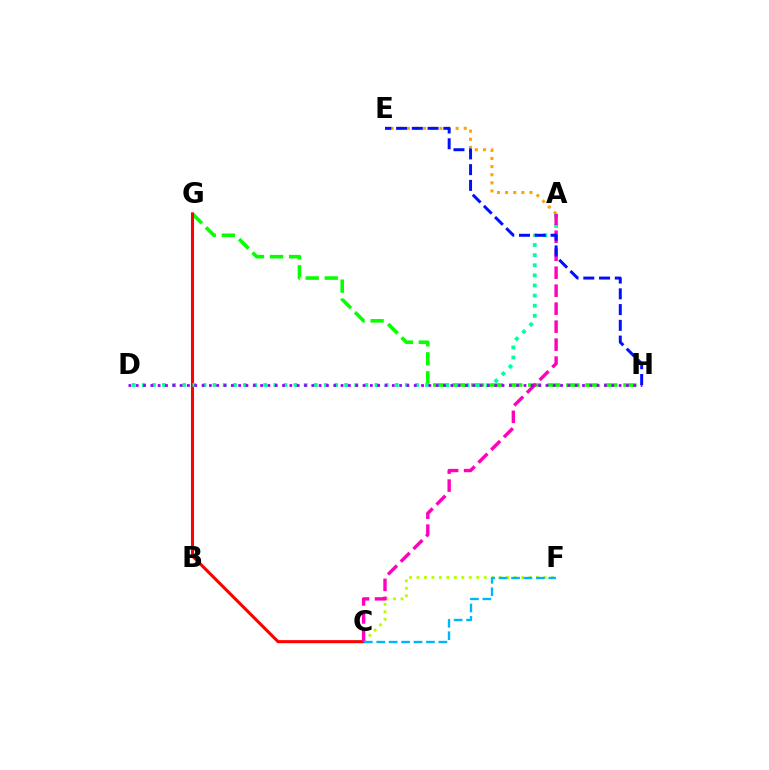{('G', 'H'): [{'color': '#08ff00', 'line_style': 'dashed', 'thickness': 2.58}], ('C', 'G'): [{'color': '#ff0000', 'line_style': 'solid', 'thickness': 2.21}], ('C', 'F'): [{'color': '#b3ff00', 'line_style': 'dotted', 'thickness': 2.03}, {'color': '#00b5ff', 'line_style': 'dashed', 'thickness': 1.69}], ('A', 'E'): [{'color': '#ffa500', 'line_style': 'dotted', 'thickness': 2.21}], ('A', 'D'): [{'color': '#00ff9d', 'line_style': 'dotted', 'thickness': 2.75}], ('A', 'C'): [{'color': '#ff00bd', 'line_style': 'dashed', 'thickness': 2.44}], ('D', 'H'): [{'color': '#9b00ff', 'line_style': 'dotted', 'thickness': 1.99}], ('E', 'H'): [{'color': '#0010ff', 'line_style': 'dashed', 'thickness': 2.14}]}